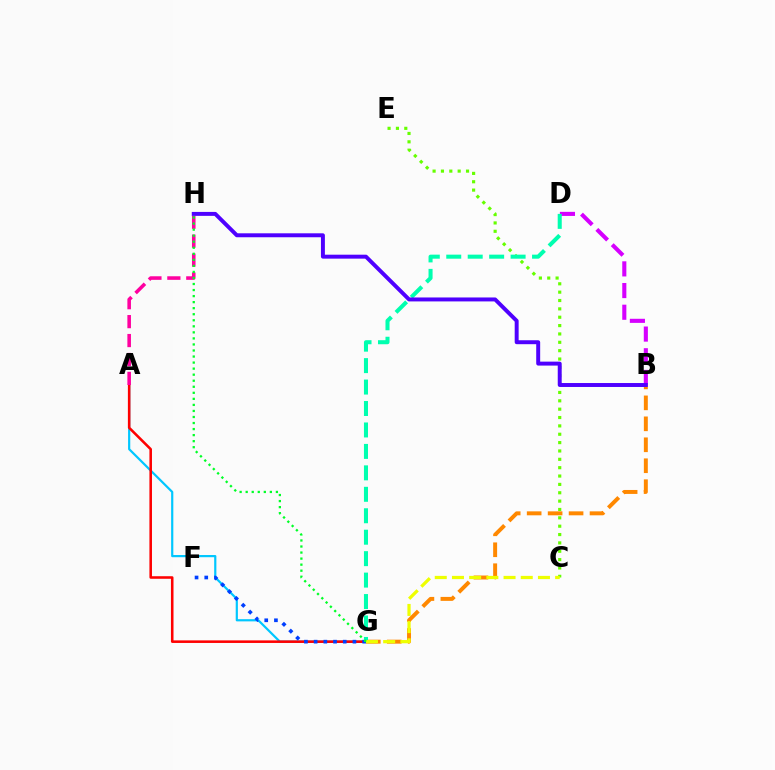{('C', 'E'): [{'color': '#66ff00', 'line_style': 'dotted', 'thickness': 2.27}], ('A', 'G'): [{'color': '#00c7ff', 'line_style': 'solid', 'thickness': 1.58}, {'color': '#ff0000', 'line_style': 'solid', 'thickness': 1.85}], ('B', 'D'): [{'color': '#d600ff', 'line_style': 'dashed', 'thickness': 2.95}], ('F', 'G'): [{'color': '#003fff', 'line_style': 'dotted', 'thickness': 2.64}], ('B', 'G'): [{'color': '#ff8800', 'line_style': 'dashed', 'thickness': 2.85}], ('D', 'G'): [{'color': '#00ffaf', 'line_style': 'dashed', 'thickness': 2.91}], ('A', 'H'): [{'color': '#ff00a0', 'line_style': 'dashed', 'thickness': 2.57}], ('C', 'G'): [{'color': '#eeff00', 'line_style': 'dashed', 'thickness': 2.34}], ('B', 'H'): [{'color': '#4f00ff', 'line_style': 'solid', 'thickness': 2.84}], ('G', 'H'): [{'color': '#00ff27', 'line_style': 'dotted', 'thickness': 1.64}]}